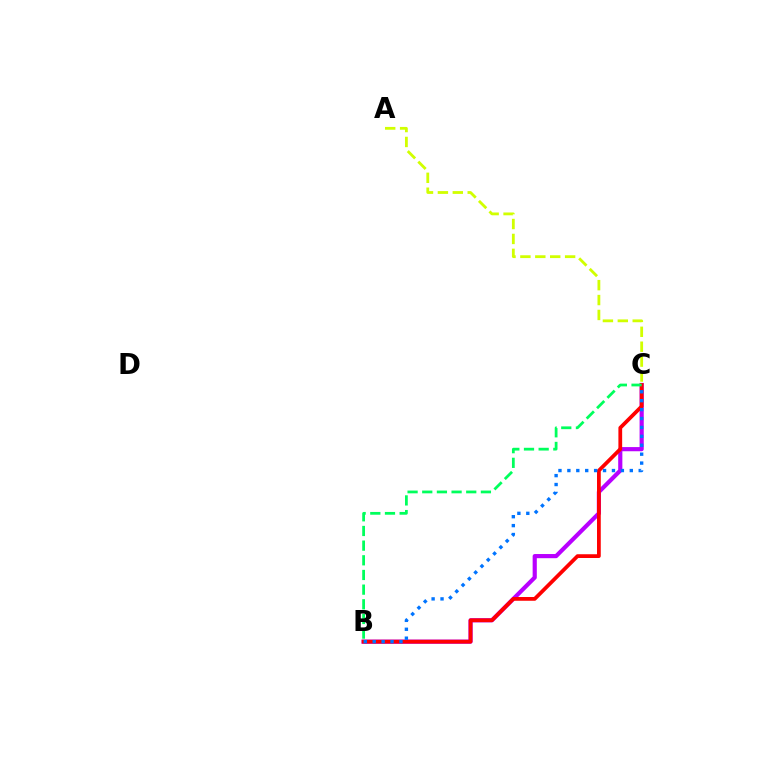{('B', 'C'): [{'color': '#b900ff', 'line_style': 'solid', 'thickness': 3.0}, {'color': '#ff0000', 'line_style': 'solid', 'thickness': 2.71}, {'color': '#0074ff', 'line_style': 'dotted', 'thickness': 2.42}, {'color': '#00ff5c', 'line_style': 'dashed', 'thickness': 1.99}], ('A', 'C'): [{'color': '#d1ff00', 'line_style': 'dashed', 'thickness': 2.02}]}